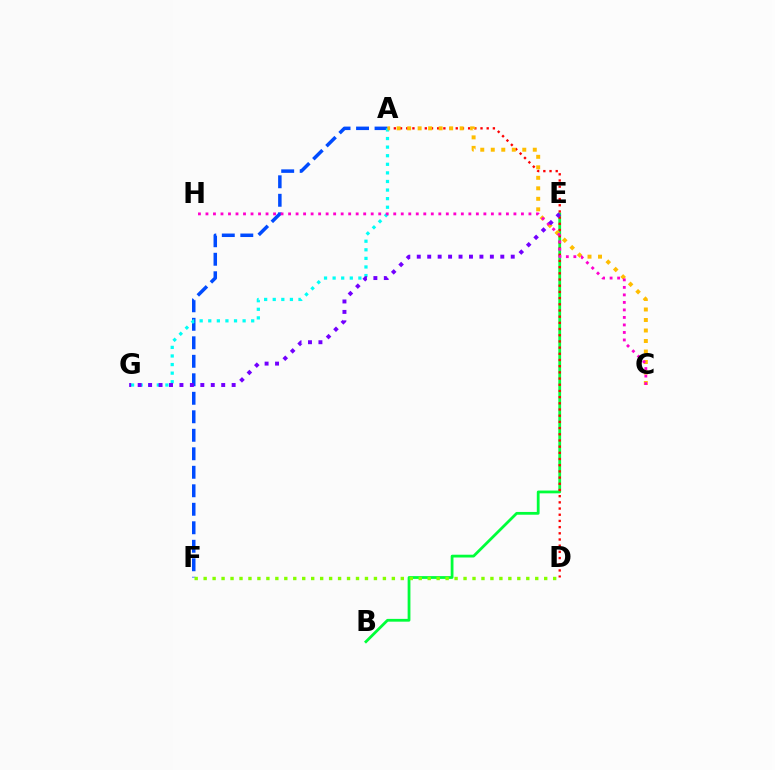{('B', 'E'): [{'color': '#00ff39', 'line_style': 'solid', 'thickness': 2.0}], ('A', 'D'): [{'color': '#ff0000', 'line_style': 'dotted', 'thickness': 1.68}], ('A', 'F'): [{'color': '#004bff', 'line_style': 'dashed', 'thickness': 2.51}], ('A', 'G'): [{'color': '#00fff6', 'line_style': 'dotted', 'thickness': 2.33}], ('D', 'F'): [{'color': '#84ff00', 'line_style': 'dotted', 'thickness': 2.43}], ('A', 'C'): [{'color': '#ffbd00', 'line_style': 'dotted', 'thickness': 2.85}], ('C', 'H'): [{'color': '#ff00cf', 'line_style': 'dotted', 'thickness': 2.04}], ('E', 'G'): [{'color': '#7200ff', 'line_style': 'dotted', 'thickness': 2.84}]}